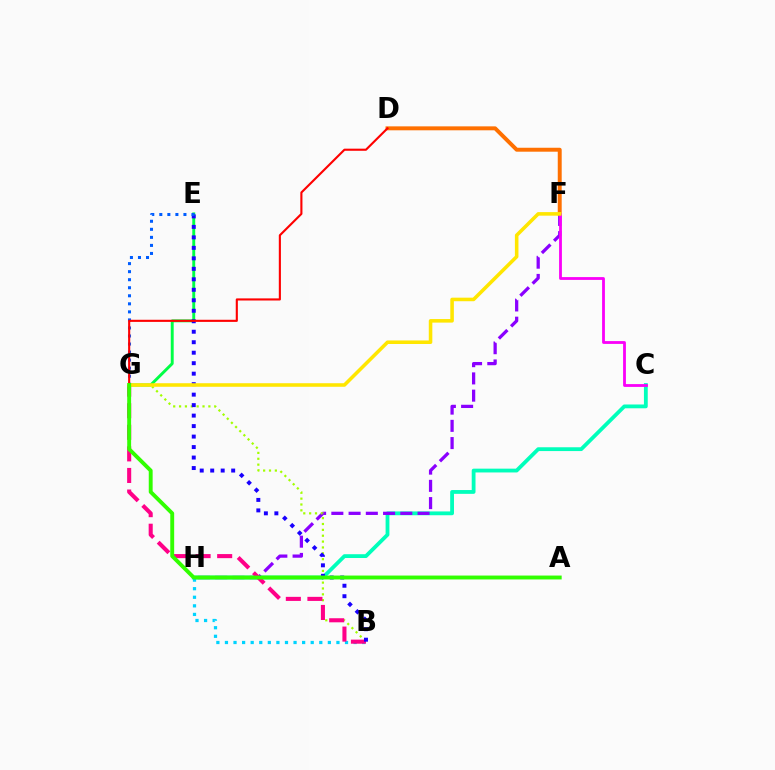{('C', 'H'): [{'color': '#00ffbb', 'line_style': 'solid', 'thickness': 2.73}], ('F', 'H'): [{'color': '#8a00ff', 'line_style': 'dashed', 'thickness': 2.34}], ('B', 'H'): [{'color': '#00d3ff', 'line_style': 'dotted', 'thickness': 2.33}], ('E', 'G'): [{'color': '#00ff45', 'line_style': 'solid', 'thickness': 2.1}, {'color': '#005dff', 'line_style': 'dotted', 'thickness': 2.19}], ('B', 'G'): [{'color': '#a2ff00', 'line_style': 'dotted', 'thickness': 1.59}, {'color': '#ff0088', 'line_style': 'dashed', 'thickness': 2.93}], ('D', 'F'): [{'color': '#ff7000', 'line_style': 'solid', 'thickness': 2.84}], ('B', 'E'): [{'color': '#1900ff', 'line_style': 'dotted', 'thickness': 2.85}], ('C', 'F'): [{'color': '#fa00f9', 'line_style': 'solid', 'thickness': 2.03}], ('F', 'G'): [{'color': '#ffe600', 'line_style': 'solid', 'thickness': 2.56}], ('D', 'G'): [{'color': '#ff0000', 'line_style': 'solid', 'thickness': 1.52}], ('A', 'G'): [{'color': '#31ff00', 'line_style': 'solid', 'thickness': 2.8}]}